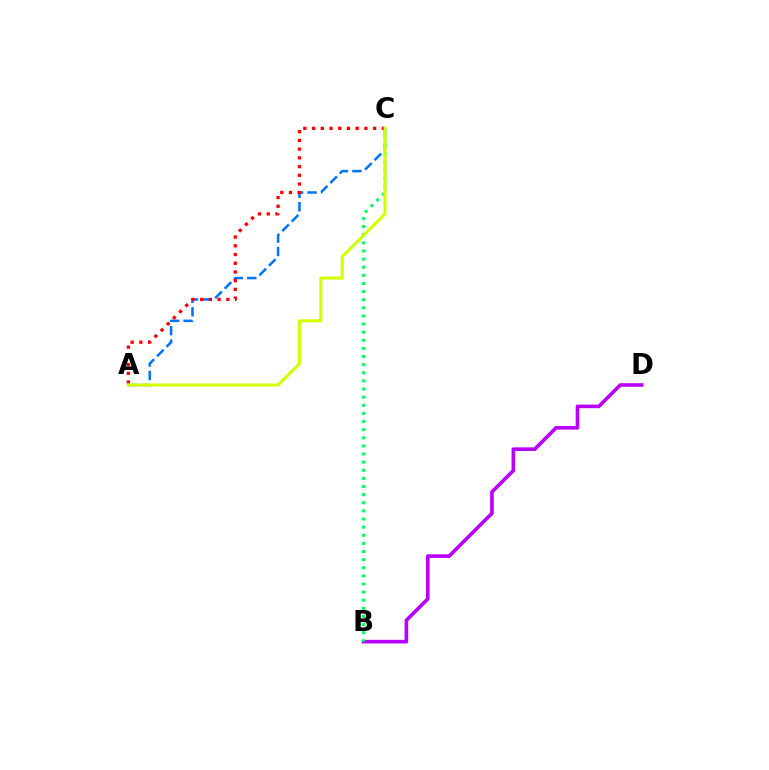{('A', 'C'): [{'color': '#0074ff', 'line_style': 'dashed', 'thickness': 1.82}, {'color': '#ff0000', 'line_style': 'dotted', 'thickness': 2.37}, {'color': '#d1ff00', 'line_style': 'solid', 'thickness': 2.19}], ('B', 'D'): [{'color': '#b900ff', 'line_style': 'solid', 'thickness': 2.61}], ('B', 'C'): [{'color': '#00ff5c', 'line_style': 'dotted', 'thickness': 2.21}]}